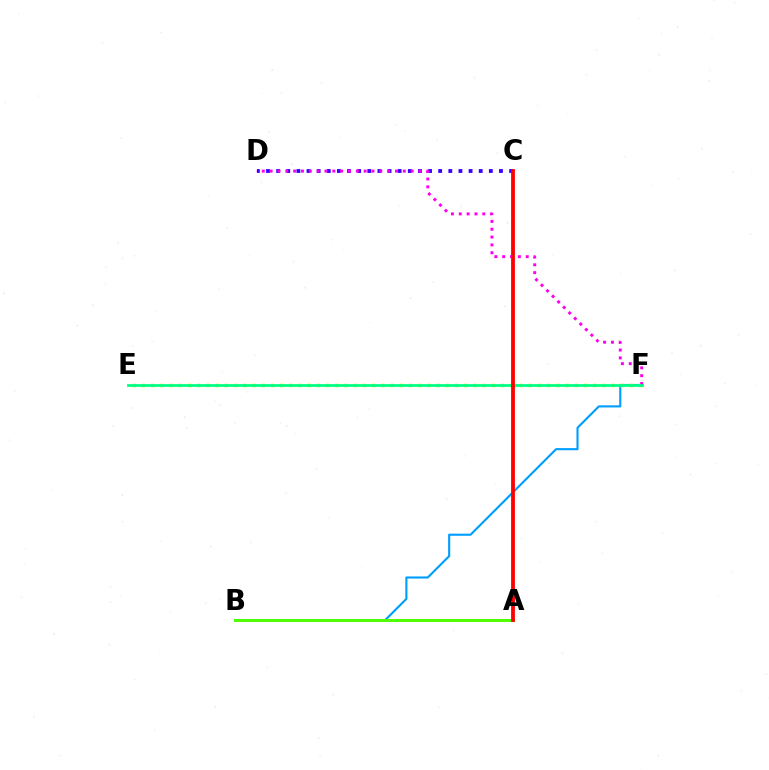{('B', 'F'): [{'color': '#009eff', 'line_style': 'solid', 'thickness': 1.53}], ('E', 'F'): [{'color': '#ffd500', 'line_style': 'dotted', 'thickness': 2.5}, {'color': '#00ff86', 'line_style': 'solid', 'thickness': 2.0}], ('C', 'D'): [{'color': '#3700ff', 'line_style': 'dotted', 'thickness': 2.75}], ('A', 'B'): [{'color': '#4fff00', 'line_style': 'solid', 'thickness': 2.13}], ('D', 'F'): [{'color': '#ff00ed', 'line_style': 'dotted', 'thickness': 2.13}], ('A', 'C'): [{'color': '#ff0000', 'line_style': 'solid', 'thickness': 2.73}]}